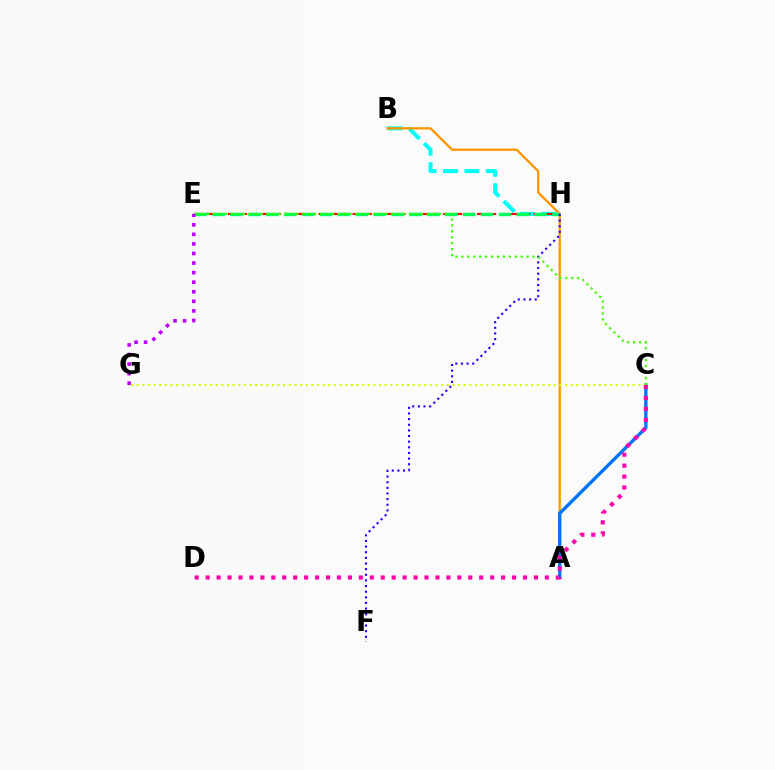{('B', 'H'): [{'color': '#00fff6', 'line_style': 'dashed', 'thickness': 2.91}], ('E', 'H'): [{'color': '#ff0000', 'line_style': 'dashed', 'thickness': 1.54}, {'color': '#00ff5c', 'line_style': 'dashed', 'thickness': 2.43}], ('A', 'B'): [{'color': '#ff9400', 'line_style': 'solid', 'thickness': 1.63}], ('A', 'C'): [{'color': '#0074ff', 'line_style': 'solid', 'thickness': 2.42}], ('C', 'G'): [{'color': '#d1ff00', 'line_style': 'dotted', 'thickness': 1.53}], ('F', 'H'): [{'color': '#2500ff', 'line_style': 'dotted', 'thickness': 1.53}], ('C', 'D'): [{'color': '#ff00ac', 'line_style': 'dotted', 'thickness': 2.97}], ('C', 'E'): [{'color': '#3dff00', 'line_style': 'dotted', 'thickness': 1.61}], ('E', 'G'): [{'color': '#b900ff', 'line_style': 'dotted', 'thickness': 2.6}]}